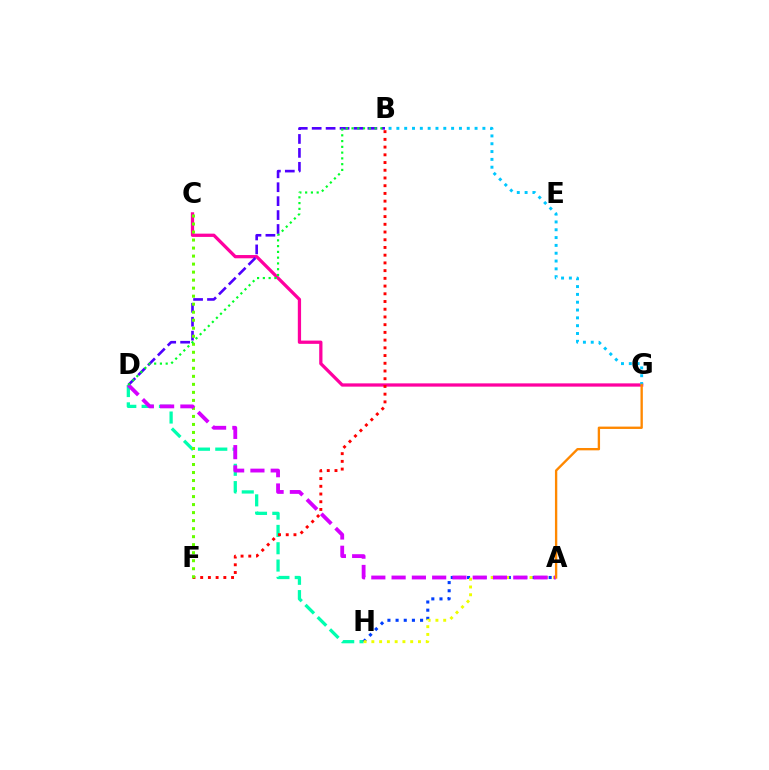{('C', 'G'): [{'color': '#ff00a0', 'line_style': 'solid', 'thickness': 2.35}], ('D', 'H'): [{'color': '#00ffaf', 'line_style': 'dashed', 'thickness': 2.35}], ('B', 'D'): [{'color': '#4f00ff', 'line_style': 'dashed', 'thickness': 1.89}, {'color': '#00ff27', 'line_style': 'dotted', 'thickness': 1.57}], ('B', 'G'): [{'color': '#00c7ff', 'line_style': 'dotted', 'thickness': 2.12}], ('B', 'F'): [{'color': '#ff0000', 'line_style': 'dotted', 'thickness': 2.1}], ('A', 'H'): [{'color': '#003fff', 'line_style': 'dotted', 'thickness': 2.22}, {'color': '#eeff00', 'line_style': 'dotted', 'thickness': 2.11}], ('C', 'F'): [{'color': '#66ff00', 'line_style': 'dotted', 'thickness': 2.18}], ('A', 'D'): [{'color': '#d600ff', 'line_style': 'dashed', 'thickness': 2.75}], ('A', 'G'): [{'color': '#ff8800', 'line_style': 'solid', 'thickness': 1.69}]}